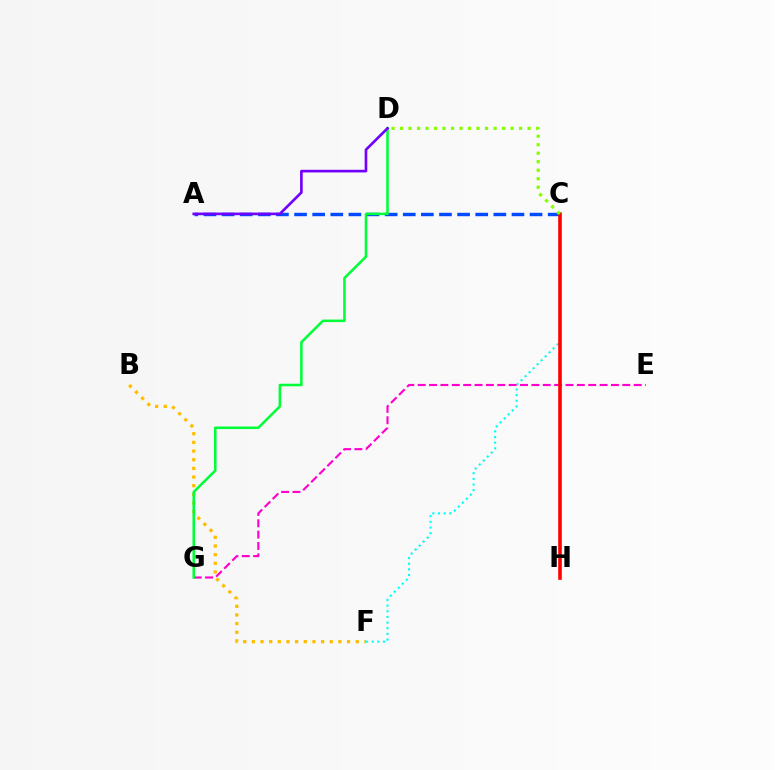{('C', 'F'): [{'color': '#00fff6', 'line_style': 'dotted', 'thickness': 1.54}], ('B', 'F'): [{'color': '#ffbd00', 'line_style': 'dotted', 'thickness': 2.35}], ('E', 'G'): [{'color': '#ff00cf', 'line_style': 'dashed', 'thickness': 1.54}], ('A', 'C'): [{'color': '#004bff', 'line_style': 'dashed', 'thickness': 2.46}], ('D', 'G'): [{'color': '#00ff39', 'line_style': 'solid', 'thickness': 1.83}], ('A', 'D'): [{'color': '#7200ff', 'line_style': 'solid', 'thickness': 1.91}], ('C', 'H'): [{'color': '#ff0000', 'line_style': 'solid', 'thickness': 2.59}], ('C', 'D'): [{'color': '#84ff00', 'line_style': 'dotted', 'thickness': 2.31}]}